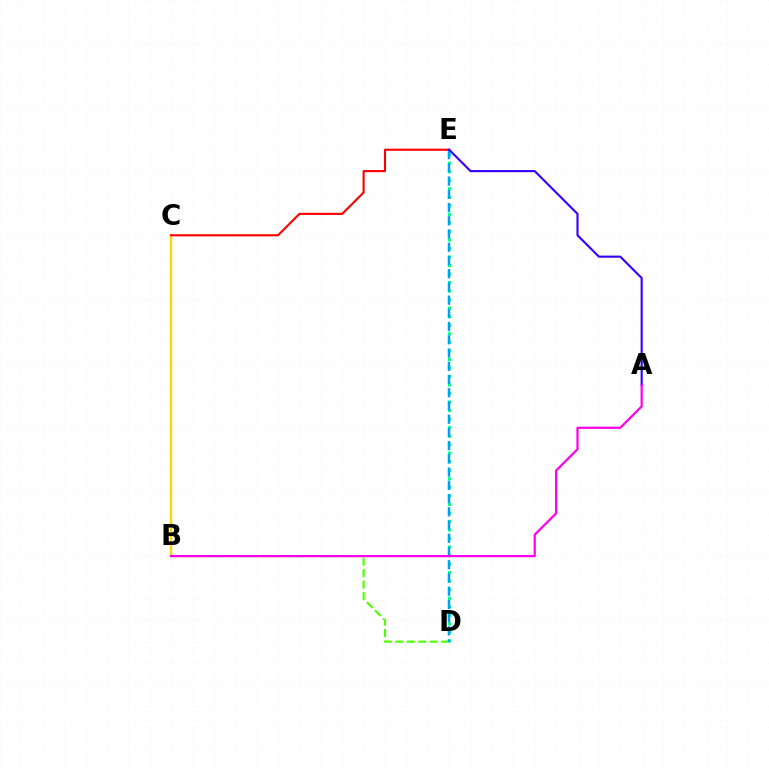{('B', 'D'): [{'color': '#4fff00', 'line_style': 'dashed', 'thickness': 1.56}], ('B', 'C'): [{'color': '#ffd500', 'line_style': 'solid', 'thickness': 1.67}], ('D', 'E'): [{'color': '#00ff86', 'line_style': 'dotted', 'thickness': 2.32}, {'color': '#009eff', 'line_style': 'dashed', 'thickness': 1.8}], ('C', 'E'): [{'color': '#ff0000', 'line_style': 'solid', 'thickness': 1.52}], ('A', 'E'): [{'color': '#3700ff', 'line_style': 'solid', 'thickness': 1.53}], ('A', 'B'): [{'color': '#ff00ed', 'line_style': 'solid', 'thickness': 1.6}]}